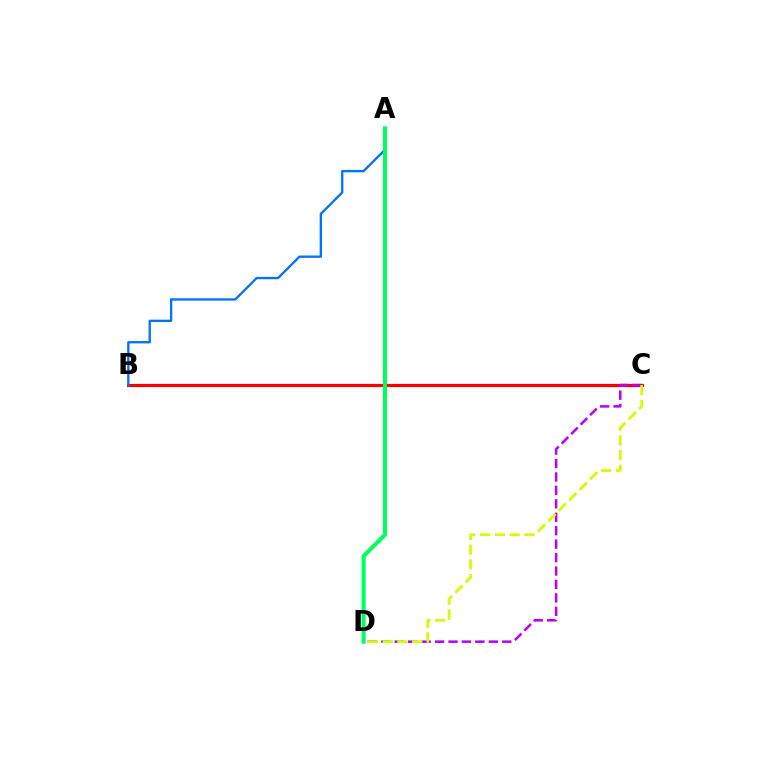{('B', 'C'): [{'color': '#ff0000', 'line_style': 'solid', 'thickness': 2.28}], ('A', 'B'): [{'color': '#0074ff', 'line_style': 'solid', 'thickness': 1.68}], ('C', 'D'): [{'color': '#b900ff', 'line_style': 'dashed', 'thickness': 1.83}, {'color': '#d1ff00', 'line_style': 'dashed', 'thickness': 2.01}], ('A', 'D'): [{'color': '#00ff5c', 'line_style': 'solid', 'thickness': 2.92}]}